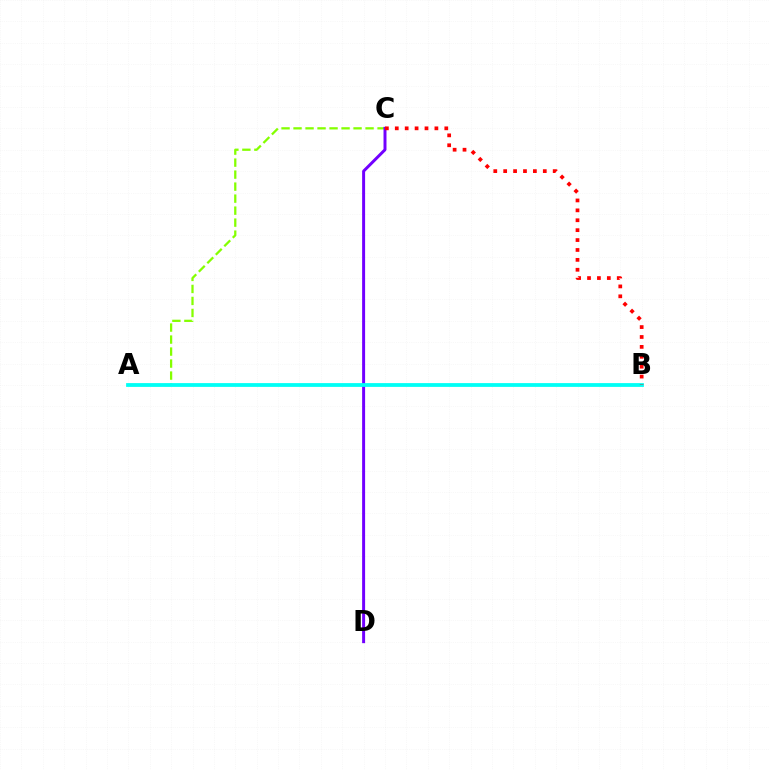{('A', 'C'): [{'color': '#84ff00', 'line_style': 'dashed', 'thickness': 1.63}], ('C', 'D'): [{'color': '#7200ff', 'line_style': 'solid', 'thickness': 2.14}], ('A', 'B'): [{'color': '#00fff6', 'line_style': 'solid', 'thickness': 2.72}], ('B', 'C'): [{'color': '#ff0000', 'line_style': 'dotted', 'thickness': 2.69}]}